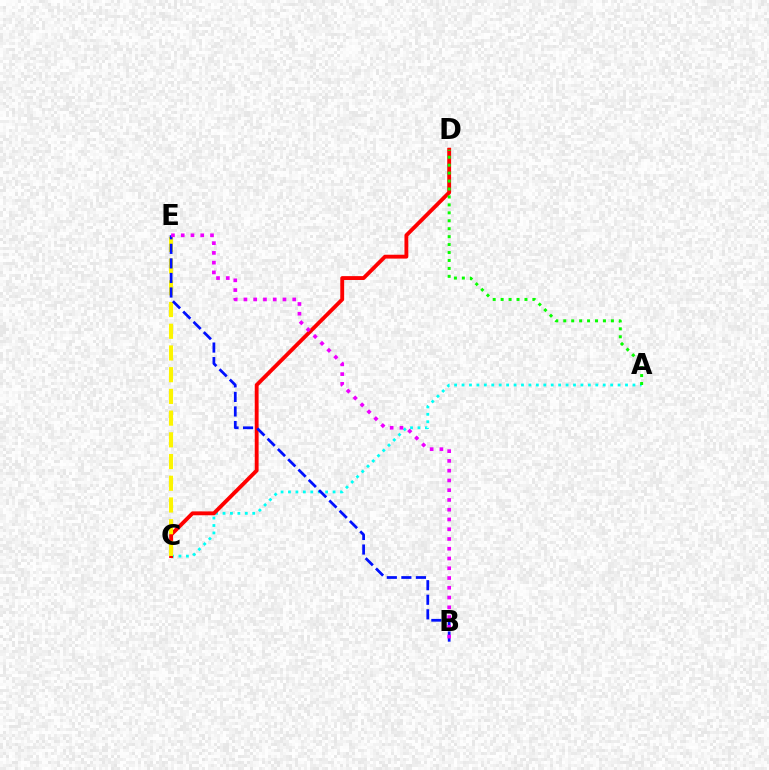{('A', 'C'): [{'color': '#00fff6', 'line_style': 'dotted', 'thickness': 2.02}], ('C', 'D'): [{'color': '#ff0000', 'line_style': 'solid', 'thickness': 2.78}], ('C', 'E'): [{'color': '#fcf500', 'line_style': 'dashed', 'thickness': 2.95}], ('B', 'E'): [{'color': '#0010ff', 'line_style': 'dashed', 'thickness': 1.98}, {'color': '#ee00ff', 'line_style': 'dotted', 'thickness': 2.65}], ('A', 'D'): [{'color': '#08ff00', 'line_style': 'dotted', 'thickness': 2.16}]}